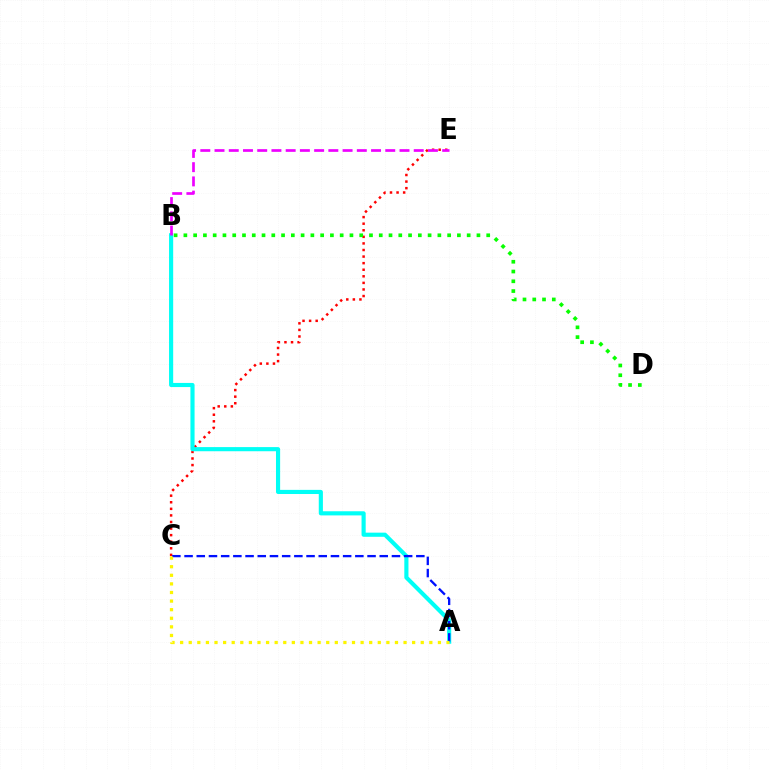{('C', 'E'): [{'color': '#ff0000', 'line_style': 'dotted', 'thickness': 1.79}], ('B', 'D'): [{'color': '#08ff00', 'line_style': 'dotted', 'thickness': 2.65}], ('A', 'B'): [{'color': '#00fff6', 'line_style': 'solid', 'thickness': 2.98}], ('B', 'E'): [{'color': '#ee00ff', 'line_style': 'dashed', 'thickness': 1.93}], ('A', 'C'): [{'color': '#0010ff', 'line_style': 'dashed', 'thickness': 1.66}, {'color': '#fcf500', 'line_style': 'dotted', 'thickness': 2.33}]}